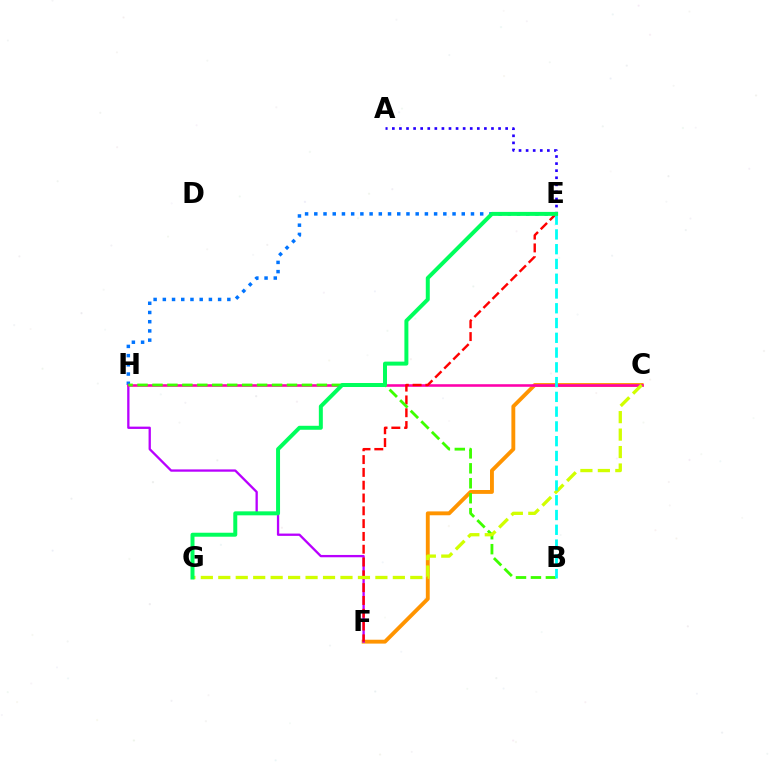{('C', 'F'): [{'color': '#ff9400', 'line_style': 'solid', 'thickness': 2.79}], ('F', 'H'): [{'color': '#b900ff', 'line_style': 'solid', 'thickness': 1.66}], ('E', 'H'): [{'color': '#0074ff', 'line_style': 'dotted', 'thickness': 2.5}], ('C', 'H'): [{'color': '#ff00ac', 'line_style': 'solid', 'thickness': 1.85}], ('E', 'F'): [{'color': '#ff0000', 'line_style': 'dashed', 'thickness': 1.74}], ('A', 'E'): [{'color': '#2500ff', 'line_style': 'dotted', 'thickness': 1.92}], ('B', 'H'): [{'color': '#3dff00', 'line_style': 'dashed', 'thickness': 2.03}], ('C', 'G'): [{'color': '#d1ff00', 'line_style': 'dashed', 'thickness': 2.37}], ('B', 'E'): [{'color': '#00fff6', 'line_style': 'dashed', 'thickness': 2.01}], ('E', 'G'): [{'color': '#00ff5c', 'line_style': 'solid', 'thickness': 2.86}]}